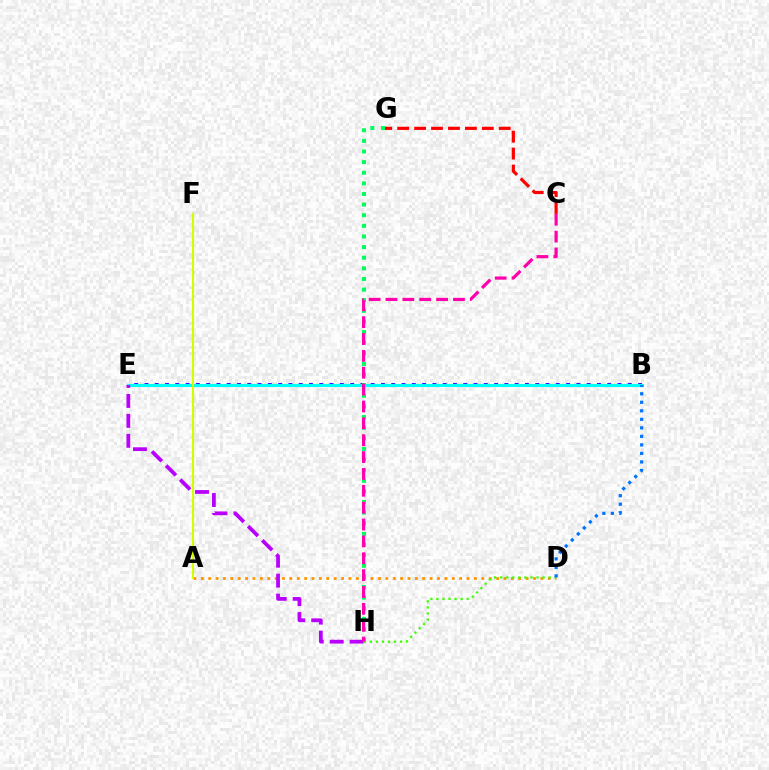{('B', 'E'): [{'color': '#2500ff', 'line_style': 'dotted', 'thickness': 2.79}, {'color': '#00fff6', 'line_style': 'solid', 'thickness': 2.24}], ('G', 'H'): [{'color': '#00ff5c', 'line_style': 'dotted', 'thickness': 2.89}], ('A', 'D'): [{'color': '#ff9400', 'line_style': 'dotted', 'thickness': 2.01}], ('C', 'G'): [{'color': '#ff0000', 'line_style': 'dashed', 'thickness': 2.3}], ('E', 'H'): [{'color': '#b900ff', 'line_style': 'dashed', 'thickness': 2.71}], ('D', 'H'): [{'color': '#3dff00', 'line_style': 'dotted', 'thickness': 1.64}], ('C', 'H'): [{'color': '#ff00ac', 'line_style': 'dashed', 'thickness': 2.29}], ('A', 'F'): [{'color': '#d1ff00', 'line_style': 'solid', 'thickness': 1.54}], ('B', 'D'): [{'color': '#0074ff', 'line_style': 'dotted', 'thickness': 2.32}]}